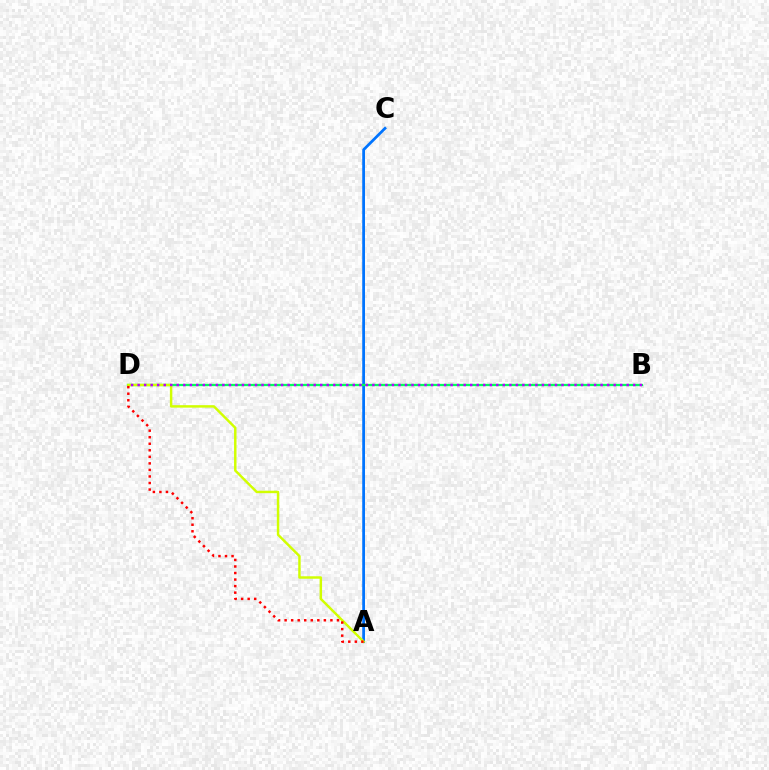{('A', 'C'): [{'color': '#0074ff', 'line_style': 'solid', 'thickness': 1.98}], ('B', 'D'): [{'color': '#00ff5c', 'line_style': 'solid', 'thickness': 1.64}, {'color': '#b900ff', 'line_style': 'dotted', 'thickness': 1.77}], ('A', 'D'): [{'color': '#d1ff00', 'line_style': 'solid', 'thickness': 1.77}, {'color': '#ff0000', 'line_style': 'dotted', 'thickness': 1.78}]}